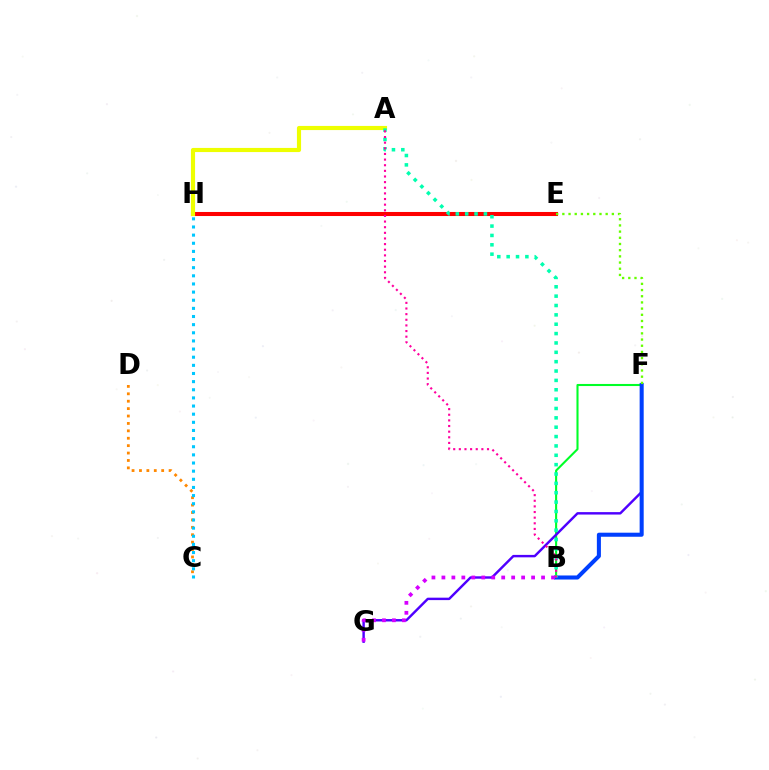{('C', 'D'): [{'color': '#ff8800', 'line_style': 'dotted', 'thickness': 2.01}], ('B', 'F'): [{'color': '#00ff27', 'line_style': 'solid', 'thickness': 1.5}, {'color': '#003fff', 'line_style': 'solid', 'thickness': 2.92}], ('F', 'G'): [{'color': '#4f00ff', 'line_style': 'solid', 'thickness': 1.75}], ('E', 'H'): [{'color': '#ff0000', 'line_style': 'solid', 'thickness': 2.92}], ('A', 'H'): [{'color': '#eeff00', 'line_style': 'solid', 'thickness': 2.98}], ('A', 'B'): [{'color': '#00ffaf', 'line_style': 'dotted', 'thickness': 2.54}, {'color': '#ff00a0', 'line_style': 'dotted', 'thickness': 1.53}], ('B', 'G'): [{'color': '#d600ff', 'line_style': 'dotted', 'thickness': 2.71}], ('C', 'H'): [{'color': '#00c7ff', 'line_style': 'dotted', 'thickness': 2.21}], ('E', 'F'): [{'color': '#66ff00', 'line_style': 'dotted', 'thickness': 1.68}]}